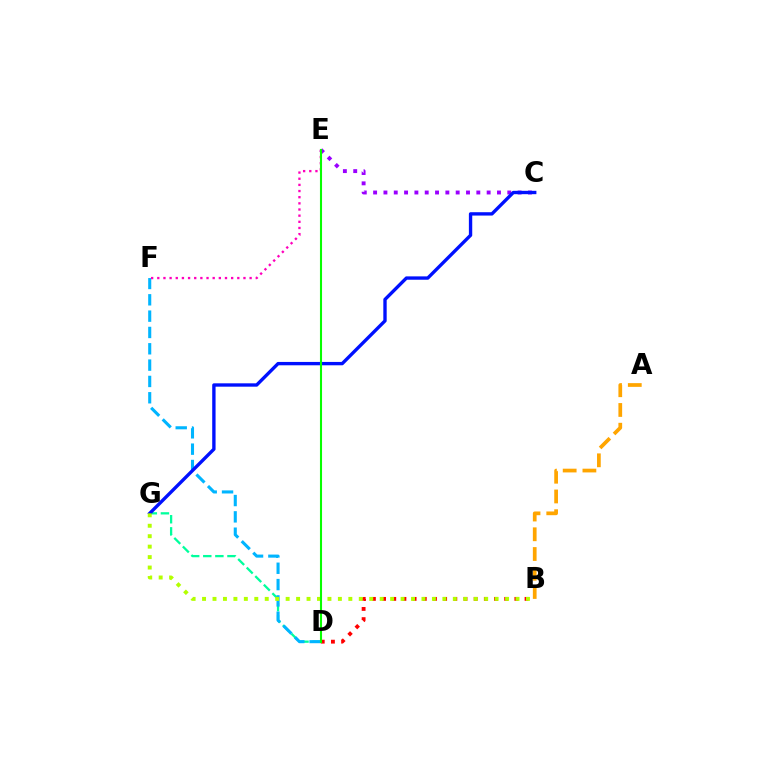{('D', 'G'): [{'color': '#00ff9d', 'line_style': 'dashed', 'thickness': 1.64}], ('D', 'F'): [{'color': '#00b5ff', 'line_style': 'dashed', 'thickness': 2.22}], ('C', 'E'): [{'color': '#9b00ff', 'line_style': 'dotted', 'thickness': 2.8}], ('C', 'G'): [{'color': '#0010ff', 'line_style': 'solid', 'thickness': 2.42}], ('B', 'D'): [{'color': '#ff0000', 'line_style': 'dotted', 'thickness': 2.76}], ('E', 'F'): [{'color': '#ff00bd', 'line_style': 'dotted', 'thickness': 1.67}], ('B', 'G'): [{'color': '#b3ff00', 'line_style': 'dotted', 'thickness': 2.84}], ('D', 'E'): [{'color': '#08ff00', 'line_style': 'solid', 'thickness': 1.51}], ('A', 'B'): [{'color': '#ffa500', 'line_style': 'dashed', 'thickness': 2.68}]}